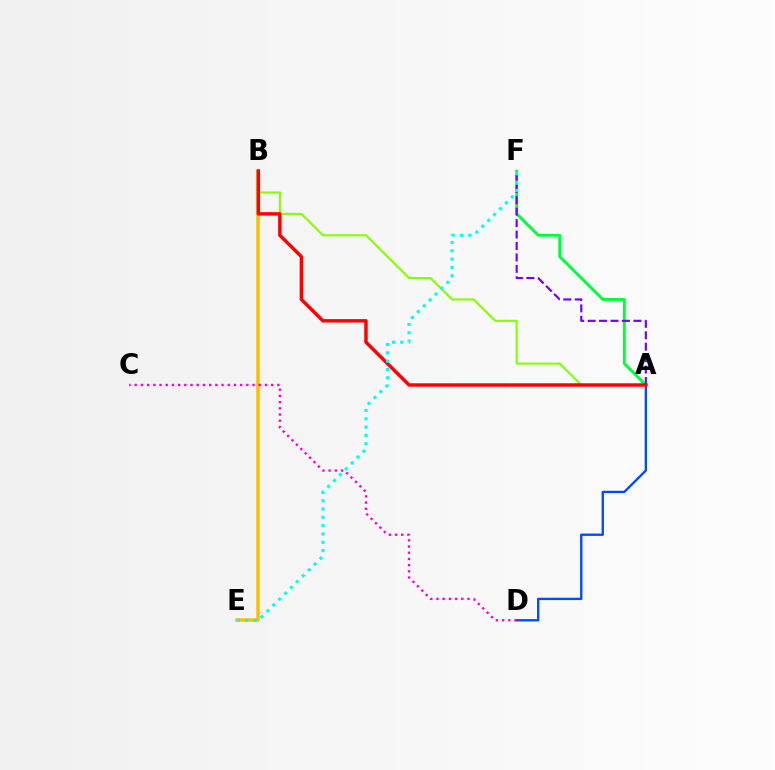{('A', 'D'): [{'color': '#004bff', 'line_style': 'solid', 'thickness': 1.69}], ('B', 'E'): [{'color': '#ffbd00', 'line_style': 'solid', 'thickness': 2.52}], ('A', 'B'): [{'color': '#84ff00', 'line_style': 'solid', 'thickness': 1.51}, {'color': '#ff0000', 'line_style': 'solid', 'thickness': 2.48}], ('A', 'F'): [{'color': '#00ff39', 'line_style': 'solid', 'thickness': 2.09}, {'color': '#7200ff', 'line_style': 'dashed', 'thickness': 1.55}], ('E', 'F'): [{'color': '#00fff6', 'line_style': 'dotted', 'thickness': 2.26}], ('C', 'D'): [{'color': '#ff00cf', 'line_style': 'dotted', 'thickness': 1.69}]}